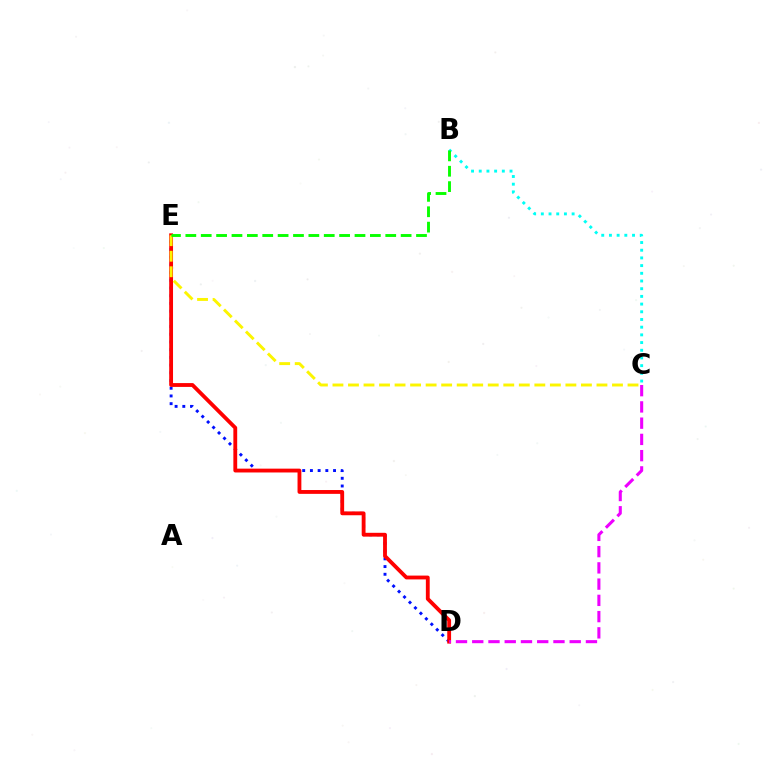{('D', 'E'): [{'color': '#0010ff', 'line_style': 'dotted', 'thickness': 2.09}, {'color': '#ff0000', 'line_style': 'solid', 'thickness': 2.76}], ('B', 'C'): [{'color': '#00fff6', 'line_style': 'dotted', 'thickness': 2.09}], ('C', 'E'): [{'color': '#fcf500', 'line_style': 'dashed', 'thickness': 2.11}], ('C', 'D'): [{'color': '#ee00ff', 'line_style': 'dashed', 'thickness': 2.21}], ('B', 'E'): [{'color': '#08ff00', 'line_style': 'dashed', 'thickness': 2.09}]}